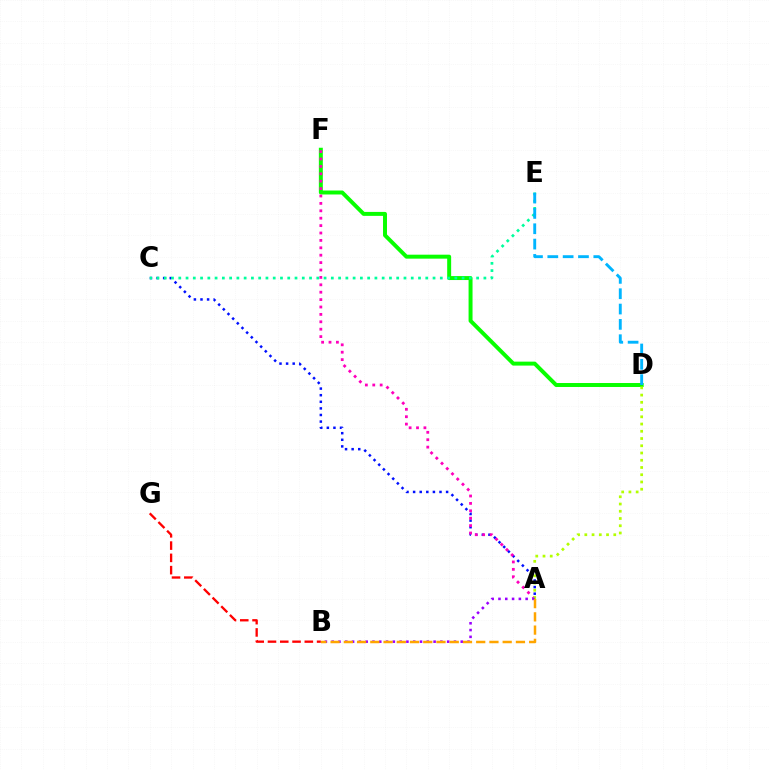{('B', 'G'): [{'color': '#ff0000', 'line_style': 'dashed', 'thickness': 1.67}], ('D', 'F'): [{'color': '#08ff00', 'line_style': 'solid', 'thickness': 2.85}], ('A', 'C'): [{'color': '#0010ff', 'line_style': 'dotted', 'thickness': 1.79}], ('C', 'E'): [{'color': '#00ff9d', 'line_style': 'dotted', 'thickness': 1.97}], ('A', 'F'): [{'color': '#ff00bd', 'line_style': 'dotted', 'thickness': 2.01}], ('D', 'E'): [{'color': '#00b5ff', 'line_style': 'dashed', 'thickness': 2.08}], ('A', 'D'): [{'color': '#b3ff00', 'line_style': 'dotted', 'thickness': 1.97}], ('A', 'B'): [{'color': '#9b00ff', 'line_style': 'dotted', 'thickness': 1.85}, {'color': '#ffa500', 'line_style': 'dashed', 'thickness': 1.8}]}